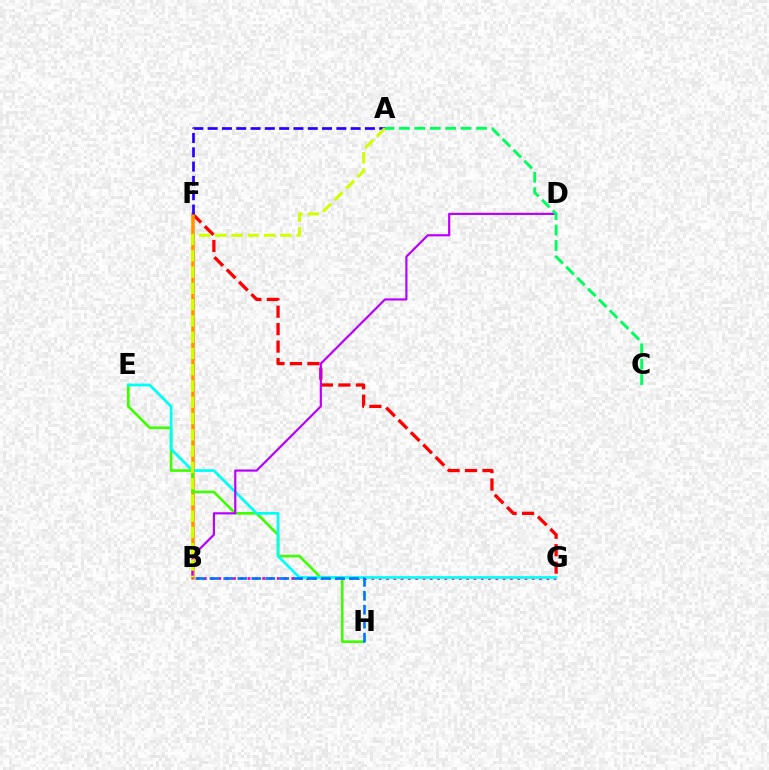{('F', 'G'): [{'color': '#ff0000', 'line_style': 'dashed', 'thickness': 2.37}], ('B', 'G'): [{'color': '#ff00ac', 'line_style': 'dotted', 'thickness': 1.98}], ('B', 'F'): [{'color': '#ff9400', 'line_style': 'solid', 'thickness': 2.56}], ('A', 'F'): [{'color': '#2500ff', 'line_style': 'dashed', 'thickness': 1.94}], ('E', 'H'): [{'color': '#3dff00', 'line_style': 'solid', 'thickness': 1.9}], ('E', 'G'): [{'color': '#00fff6', 'line_style': 'solid', 'thickness': 1.99}], ('B', 'D'): [{'color': '#b900ff', 'line_style': 'solid', 'thickness': 1.56}], ('A', 'B'): [{'color': '#d1ff00', 'line_style': 'dashed', 'thickness': 2.21}], ('B', 'H'): [{'color': '#0074ff', 'line_style': 'dashed', 'thickness': 1.9}], ('A', 'C'): [{'color': '#00ff5c', 'line_style': 'dashed', 'thickness': 2.09}]}